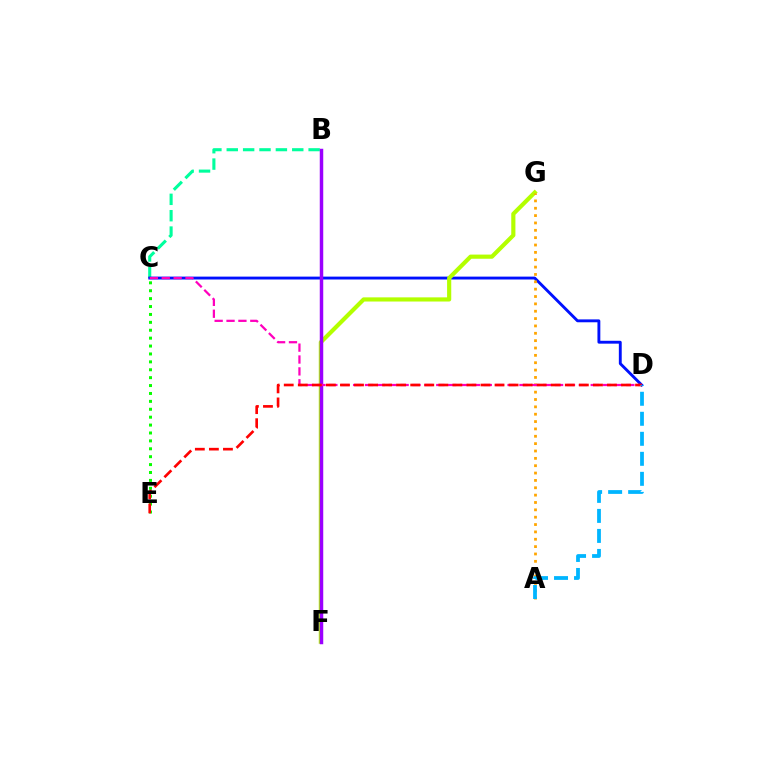{('C', 'E'): [{'color': '#08ff00', 'line_style': 'dotted', 'thickness': 2.15}], ('B', 'C'): [{'color': '#00ff9d', 'line_style': 'dashed', 'thickness': 2.22}], ('C', 'D'): [{'color': '#0010ff', 'line_style': 'solid', 'thickness': 2.07}, {'color': '#ff00bd', 'line_style': 'dashed', 'thickness': 1.61}], ('F', 'G'): [{'color': '#b3ff00', 'line_style': 'solid', 'thickness': 2.99}], ('B', 'F'): [{'color': '#9b00ff', 'line_style': 'solid', 'thickness': 2.5}], ('A', 'G'): [{'color': '#ffa500', 'line_style': 'dotted', 'thickness': 2.0}], ('D', 'E'): [{'color': '#ff0000', 'line_style': 'dashed', 'thickness': 1.91}], ('A', 'D'): [{'color': '#00b5ff', 'line_style': 'dashed', 'thickness': 2.72}]}